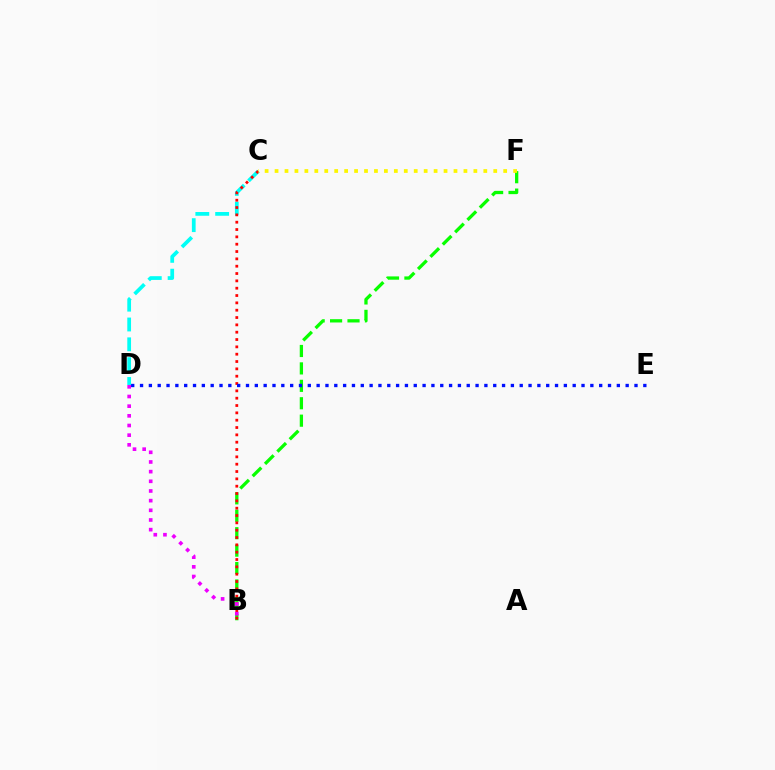{('C', 'D'): [{'color': '#00fff6', 'line_style': 'dashed', 'thickness': 2.69}], ('B', 'F'): [{'color': '#08ff00', 'line_style': 'dashed', 'thickness': 2.37}], ('B', 'C'): [{'color': '#ff0000', 'line_style': 'dotted', 'thickness': 1.99}], ('B', 'D'): [{'color': '#ee00ff', 'line_style': 'dotted', 'thickness': 2.63}], ('D', 'E'): [{'color': '#0010ff', 'line_style': 'dotted', 'thickness': 2.4}], ('C', 'F'): [{'color': '#fcf500', 'line_style': 'dotted', 'thickness': 2.7}]}